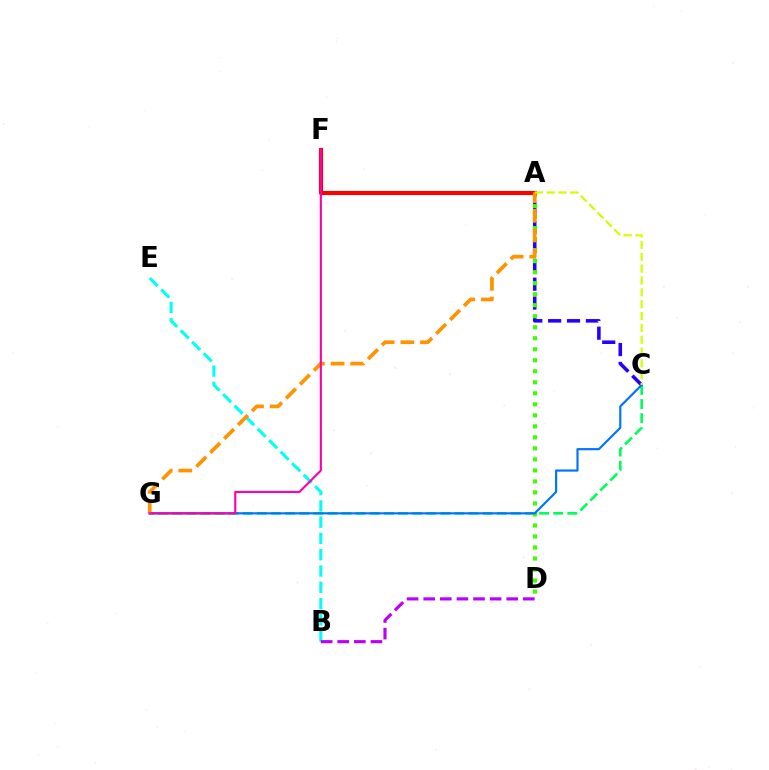{('A', 'C'): [{'color': '#2500ff', 'line_style': 'dashed', 'thickness': 2.56}, {'color': '#d1ff00', 'line_style': 'dashed', 'thickness': 1.61}], ('C', 'G'): [{'color': '#00ff5c', 'line_style': 'dashed', 'thickness': 1.92}, {'color': '#0074ff', 'line_style': 'solid', 'thickness': 1.56}], ('A', 'D'): [{'color': '#3dff00', 'line_style': 'dotted', 'thickness': 2.99}], ('B', 'E'): [{'color': '#00fff6', 'line_style': 'dashed', 'thickness': 2.21}], ('A', 'F'): [{'color': '#ff0000', 'line_style': 'solid', 'thickness': 2.95}], ('A', 'G'): [{'color': '#ff9400', 'line_style': 'dashed', 'thickness': 2.67}], ('B', 'D'): [{'color': '#b900ff', 'line_style': 'dashed', 'thickness': 2.26}], ('F', 'G'): [{'color': '#ff00ac', 'line_style': 'solid', 'thickness': 1.54}]}